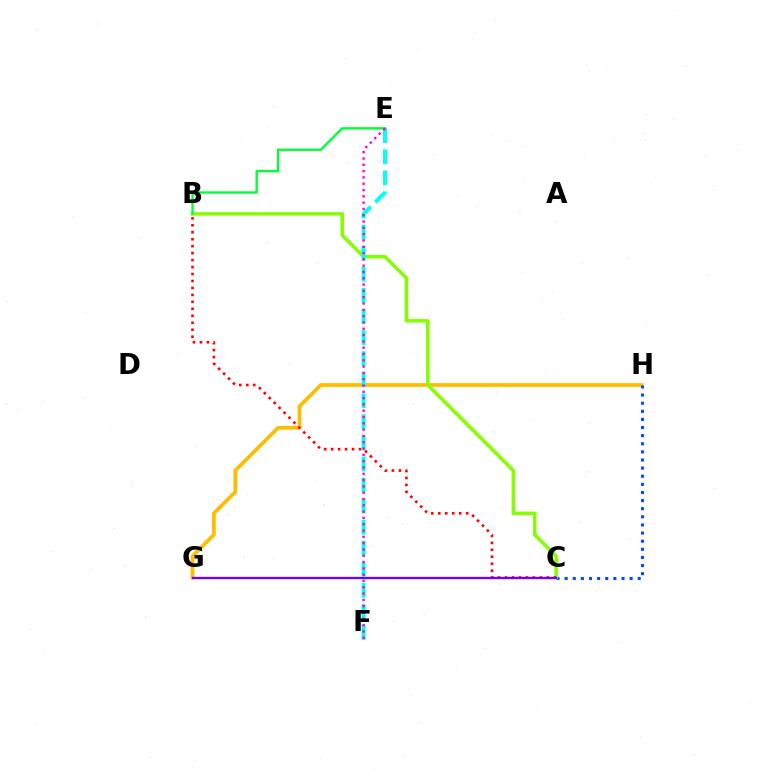{('G', 'H'): [{'color': '#ffbd00', 'line_style': 'solid', 'thickness': 2.69}], ('C', 'H'): [{'color': '#004bff', 'line_style': 'dotted', 'thickness': 2.21}], ('B', 'C'): [{'color': '#84ff00', 'line_style': 'solid', 'thickness': 2.53}, {'color': '#ff0000', 'line_style': 'dotted', 'thickness': 1.89}], ('C', 'G'): [{'color': '#7200ff', 'line_style': 'solid', 'thickness': 1.68}], ('E', 'F'): [{'color': '#00fff6', 'line_style': 'dashed', 'thickness': 2.86}, {'color': '#ff00cf', 'line_style': 'dotted', 'thickness': 1.71}], ('B', 'E'): [{'color': '#00ff39', 'line_style': 'solid', 'thickness': 1.71}]}